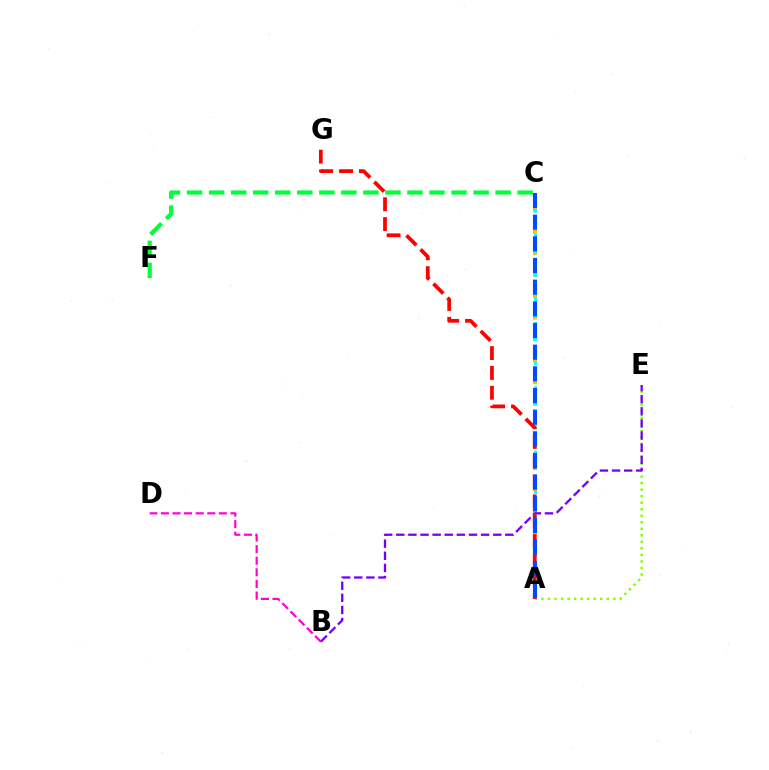{('A', 'E'): [{'color': '#84ff00', 'line_style': 'dotted', 'thickness': 1.77}], ('C', 'F'): [{'color': '#00ff39', 'line_style': 'dashed', 'thickness': 2.99}], ('A', 'C'): [{'color': '#ffbd00', 'line_style': 'dotted', 'thickness': 2.92}, {'color': '#00fff6', 'line_style': 'dotted', 'thickness': 2.18}, {'color': '#004bff', 'line_style': 'dashed', 'thickness': 2.94}], ('B', 'E'): [{'color': '#7200ff', 'line_style': 'dashed', 'thickness': 1.65}], ('A', 'G'): [{'color': '#ff0000', 'line_style': 'dashed', 'thickness': 2.7}], ('B', 'D'): [{'color': '#ff00cf', 'line_style': 'dashed', 'thickness': 1.58}]}